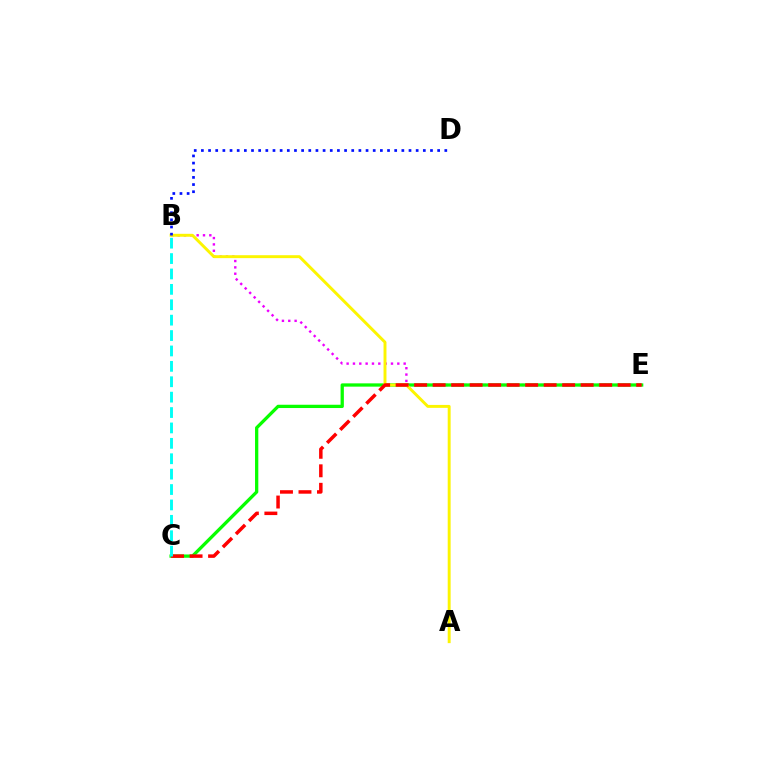{('B', 'E'): [{'color': '#ee00ff', 'line_style': 'dotted', 'thickness': 1.72}], ('C', 'E'): [{'color': '#08ff00', 'line_style': 'solid', 'thickness': 2.36}, {'color': '#ff0000', 'line_style': 'dashed', 'thickness': 2.51}], ('A', 'B'): [{'color': '#fcf500', 'line_style': 'solid', 'thickness': 2.11}], ('B', 'D'): [{'color': '#0010ff', 'line_style': 'dotted', 'thickness': 1.95}], ('B', 'C'): [{'color': '#00fff6', 'line_style': 'dashed', 'thickness': 2.09}]}